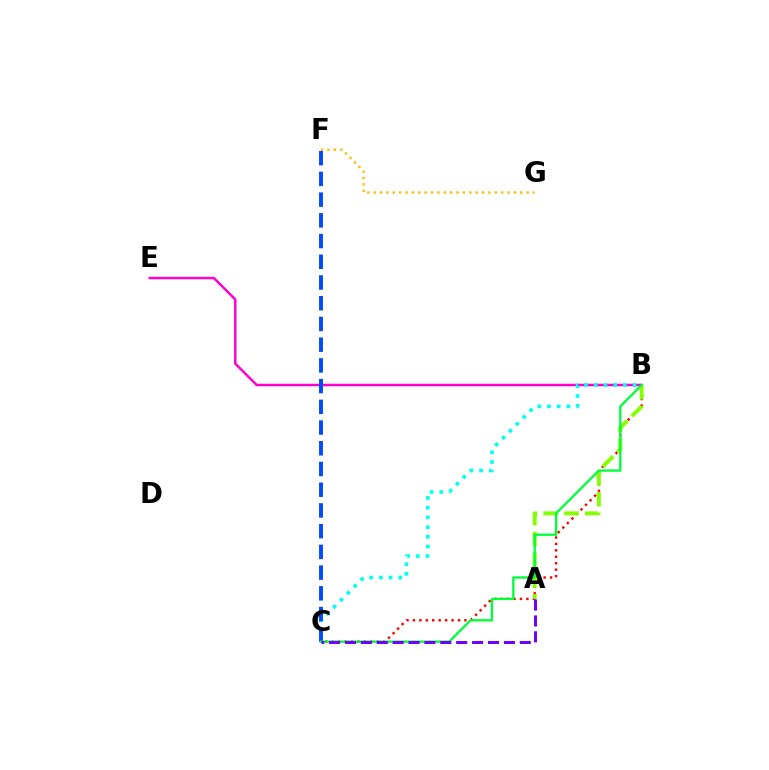{('F', 'G'): [{'color': '#ffbd00', 'line_style': 'dotted', 'thickness': 1.73}], ('B', 'E'): [{'color': '#ff00cf', 'line_style': 'solid', 'thickness': 1.79}], ('B', 'C'): [{'color': '#ff0000', 'line_style': 'dotted', 'thickness': 1.75}, {'color': '#00fff6', 'line_style': 'dotted', 'thickness': 2.64}, {'color': '#00ff39', 'line_style': 'solid', 'thickness': 1.66}], ('A', 'B'): [{'color': '#84ff00', 'line_style': 'dashed', 'thickness': 2.82}], ('C', 'F'): [{'color': '#004bff', 'line_style': 'dashed', 'thickness': 2.81}], ('A', 'C'): [{'color': '#7200ff', 'line_style': 'dashed', 'thickness': 2.16}]}